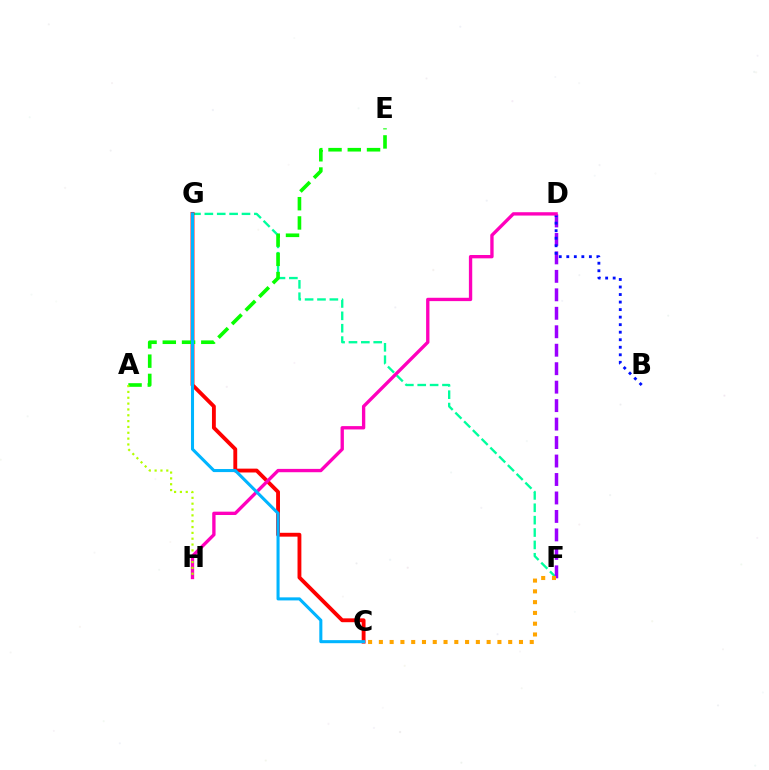{('F', 'G'): [{'color': '#00ff9d', 'line_style': 'dashed', 'thickness': 1.68}], ('C', 'G'): [{'color': '#ff0000', 'line_style': 'solid', 'thickness': 2.77}, {'color': '#00b5ff', 'line_style': 'solid', 'thickness': 2.2}], ('A', 'E'): [{'color': '#08ff00', 'line_style': 'dashed', 'thickness': 2.62}], ('D', 'F'): [{'color': '#9b00ff', 'line_style': 'dashed', 'thickness': 2.51}], ('C', 'F'): [{'color': '#ffa500', 'line_style': 'dotted', 'thickness': 2.93}], ('B', 'D'): [{'color': '#0010ff', 'line_style': 'dotted', 'thickness': 2.05}], ('D', 'H'): [{'color': '#ff00bd', 'line_style': 'solid', 'thickness': 2.4}], ('A', 'H'): [{'color': '#b3ff00', 'line_style': 'dotted', 'thickness': 1.59}]}